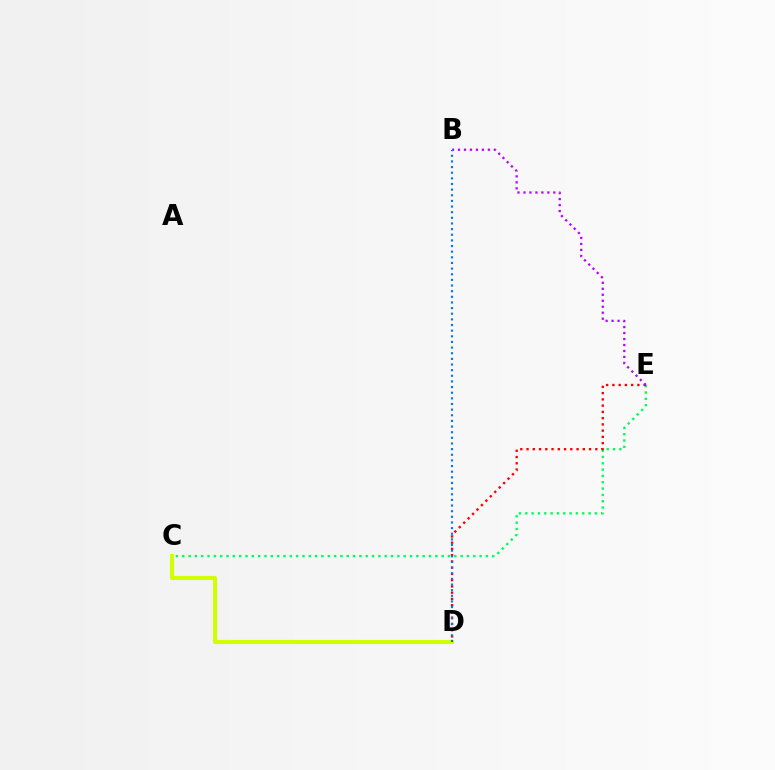{('C', 'E'): [{'color': '#00ff5c', 'line_style': 'dotted', 'thickness': 1.72}], ('C', 'D'): [{'color': '#d1ff00', 'line_style': 'solid', 'thickness': 2.94}], ('D', 'E'): [{'color': '#ff0000', 'line_style': 'dotted', 'thickness': 1.7}], ('B', 'E'): [{'color': '#b900ff', 'line_style': 'dotted', 'thickness': 1.62}], ('B', 'D'): [{'color': '#0074ff', 'line_style': 'dotted', 'thickness': 1.53}]}